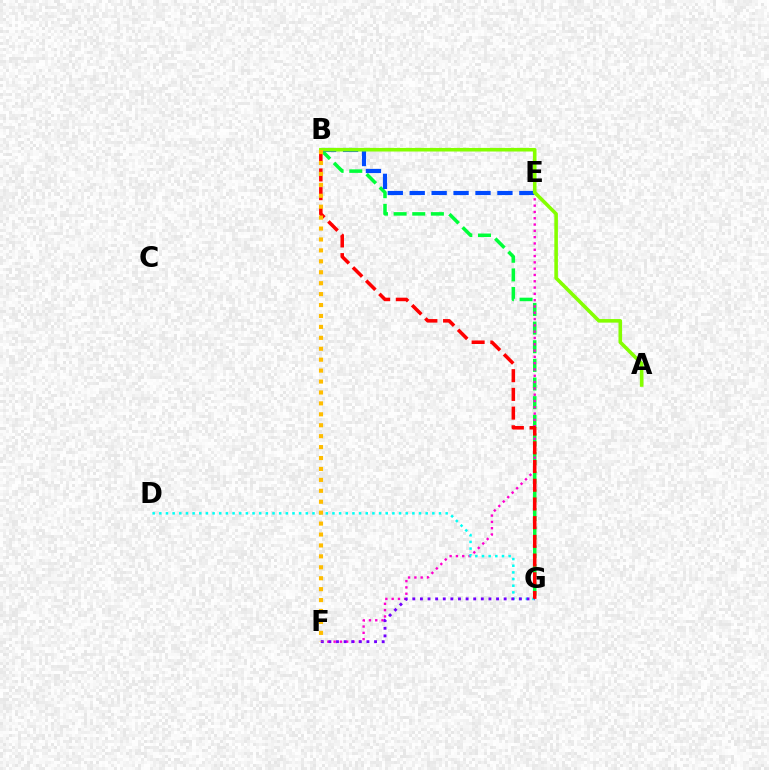{('B', 'G'): [{'color': '#00ff39', 'line_style': 'dashed', 'thickness': 2.53}, {'color': '#ff0000', 'line_style': 'dashed', 'thickness': 2.54}], ('B', 'E'): [{'color': '#004bff', 'line_style': 'dashed', 'thickness': 2.98}], ('E', 'F'): [{'color': '#ff00cf', 'line_style': 'dotted', 'thickness': 1.71}], ('D', 'G'): [{'color': '#00fff6', 'line_style': 'dotted', 'thickness': 1.81}], ('F', 'G'): [{'color': '#7200ff', 'line_style': 'dotted', 'thickness': 2.07}], ('A', 'B'): [{'color': '#84ff00', 'line_style': 'solid', 'thickness': 2.58}], ('B', 'F'): [{'color': '#ffbd00', 'line_style': 'dotted', 'thickness': 2.97}]}